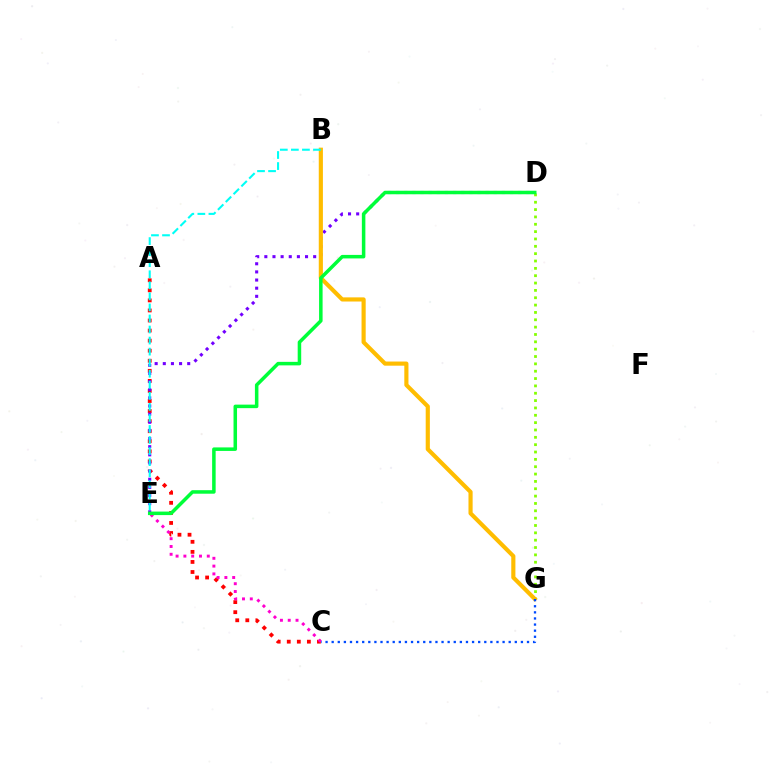{('A', 'C'): [{'color': '#ff0000', 'line_style': 'dotted', 'thickness': 2.73}], ('C', 'E'): [{'color': '#ff00cf', 'line_style': 'dotted', 'thickness': 2.12}], ('D', 'G'): [{'color': '#84ff00', 'line_style': 'dotted', 'thickness': 2.0}], ('D', 'E'): [{'color': '#7200ff', 'line_style': 'dotted', 'thickness': 2.21}, {'color': '#00ff39', 'line_style': 'solid', 'thickness': 2.53}], ('B', 'G'): [{'color': '#ffbd00', 'line_style': 'solid', 'thickness': 2.99}], ('C', 'G'): [{'color': '#004bff', 'line_style': 'dotted', 'thickness': 1.66}], ('B', 'E'): [{'color': '#00fff6', 'line_style': 'dashed', 'thickness': 1.5}]}